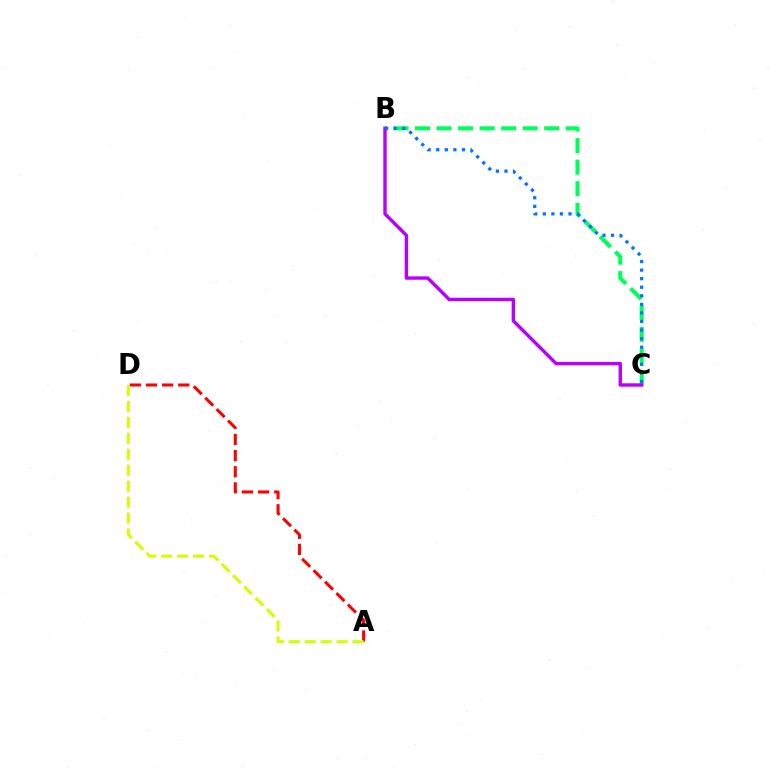{('A', 'D'): [{'color': '#ff0000', 'line_style': 'dashed', 'thickness': 2.2}, {'color': '#d1ff00', 'line_style': 'dashed', 'thickness': 2.17}], ('B', 'C'): [{'color': '#00ff5c', 'line_style': 'dashed', 'thickness': 2.93}, {'color': '#b900ff', 'line_style': 'solid', 'thickness': 2.44}, {'color': '#0074ff', 'line_style': 'dotted', 'thickness': 2.33}]}